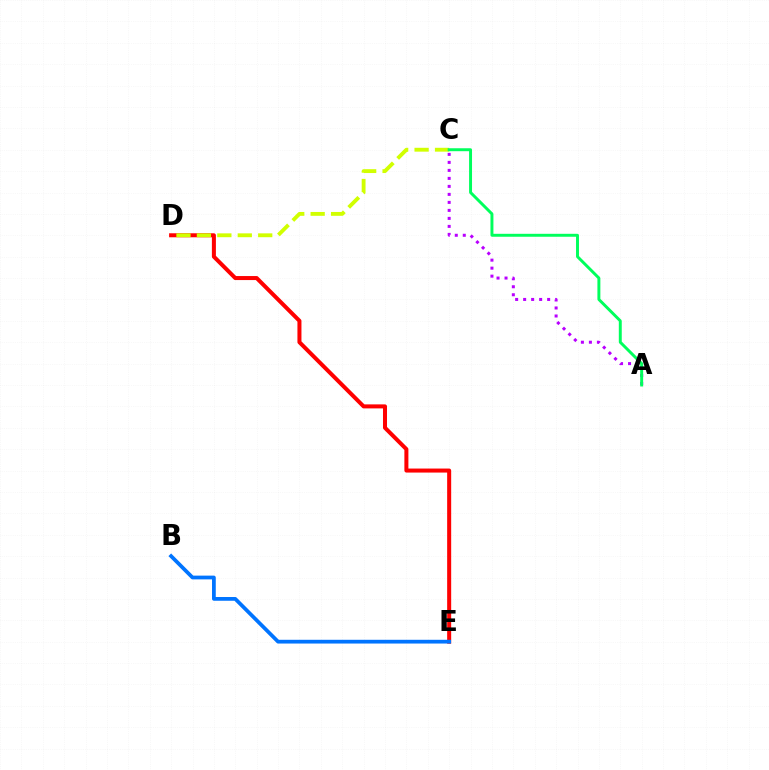{('D', 'E'): [{'color': '#ff0000', 'line_style': 'solid', 'thickness': 2.89}], ('C', 'D'): [{'color': '#d1ff00', 'line_style': 'dashed', 'thickness': 2.78}], ('B', 'E'): [{'color': '#0074ff', 'line_style': 'solid', 'thickness': 2.7}], ('A', 'C'): [{'color': '#b900ff', 'line_style': 'dotted', 'thickness': 2.17}, {'color': '#00ff5c', 'line_style': 'solid', 'thickness': 2.12}]}